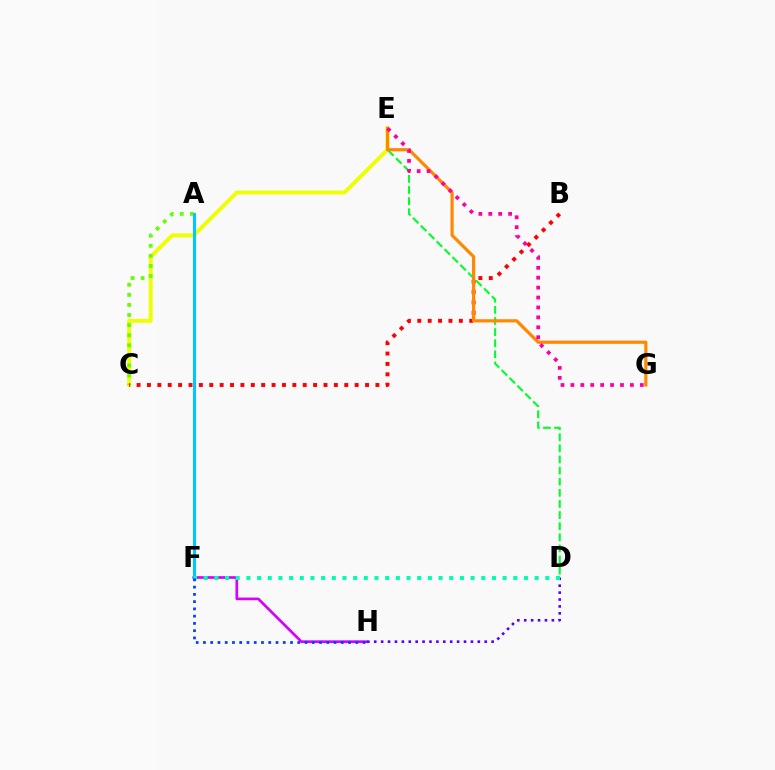{('C', 'E'): [{'color': '#eeff00', 'line_style': 'solid', 'thickness': 2.81}], ('A', 'C'): [{'color': '#66ff00', 'line_style': 'dotted', 'thickness': 2.74}], ('B', 'C'): [{'color': '#ff0000', 'line_style': 'dotted', 'thickness': 2.82}], ('D', 'E'): [{'color': '#00ff27', 'line_style': 'dashed', 'thickness': 1.51}], ('E', 'G'): [{'color': '#ff8800', 'line_style': 'solid', 'thickness': 2.29}, {'color': '#ff00a0', 'line_style': 'dotted', 'thickness': 2.69}], ('F', 'H'): [{'color': '#d600ff', 'line_style': 'solid', 'thickness': 1.92}, {'color': '#003fff', 'line_style': 'dotted', 'thickness': 1.97}], ('D', 'H'): [{'color': '#4f00ff', 'line_style': 'dotted', 'thickness': 1.88}], ('A', 'F'): [{'color': '#00c7ff', 'line_style': 'solid', 'thickness': 2.2}], ('D', 'F'): [{'color': '#00ffaf', 'line_style': 'dotted', 'thickness': 2.9}]}